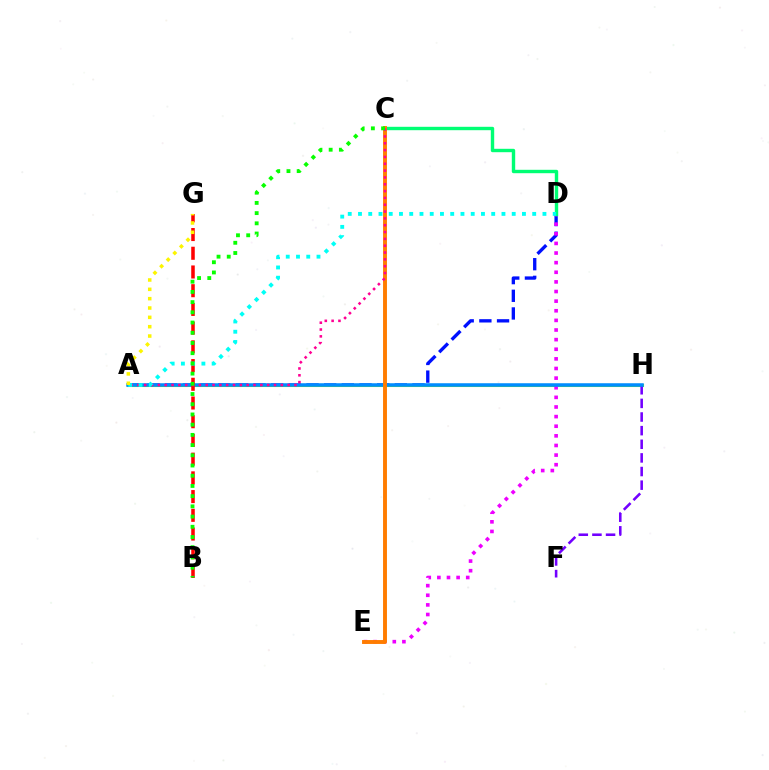{('A', 'D'): [{'color': '#0010ff', 'line_style': 'dashed', 'thickness': 2.4}, {'color': '#00fff6', 'line_style': 'dotted', 'thickness': 2.78}], ('A', 'H'): [{'color': '#84ff00', 'line_style': 'solid', 'thickness': 2.22}, {'color': '#008cff', 'line_style': 'solid', 'thickness': 2.53}], ('F', 'H'): [{'color': '#7200ff', 'line_style': 'dashed', 'thickness': 1.85}], ('D', 'E'): [{'color': '#ee00ff', 'line_style': 'dotted', 'thickness': 2.61}], ('C', 'D'): [{'color': '#00ff74', 'line_style': 'solid', 'thickness': 2.45}], ('C', 'E'): [{'color': '#ff7c00', 'line_style': 'solid', 'thickness': 2.81}], ('B', 'G'): [{'color': '#ff0000', 'line_style': 'dashed', 'thickness': 2.54}], ('A', 'C'): [{'color': '#ff0094', 'line_style': 'dotted', 'thickness': 1.86}], ('A', 'G'): [{'color': '#fcf500', 'line_style': 'dotted', 'thickness': 2.54}], ('B', 'C'): [{'color': '#08ff00', 'line_style': 'dotted', 'thickness': 2.77}]}